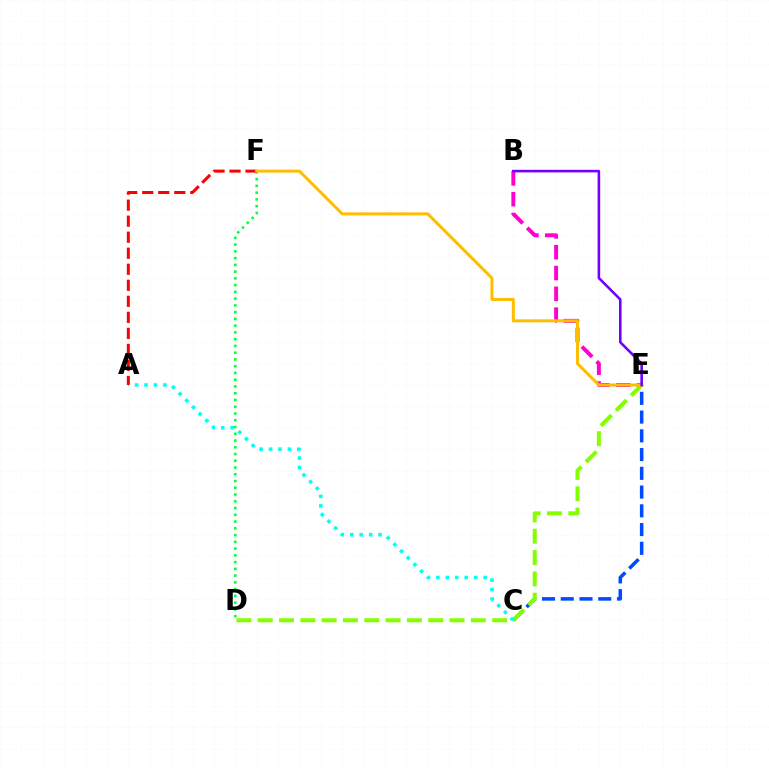{('C', 'E'): [{'color': '#004bff', 'line_style': 'dashed', 'thickness': 2.55}], ('D', 'F'): [{'color': '#00ff39', 'line_style': 'dotted', 'thickness': 1.84}], ('B', 'E'): [{'color': '#ff00cf', 'line_style': 'dashed', 'thickness': 2.83}, {'color': '#7200ff', 'line_style': 'solid', 'thickness': 1.87}], ('D', 'E'): [{'color': '#84ff00', 'line_style': 'dashed', 'thickness': 2.9}], ('A', 'C'): [{'color': '#00fff6', 'line_style': 'dotted', 'thickness': 2.57}], ('A', 'F'): [{'color': '#ff0000', 'line_style': 'dashed', 'thickness': 2.18}], ('E', 'F'): [{'color': '#ffbd00', 'line_style': 'solid', 'thickness': 2.16}]}